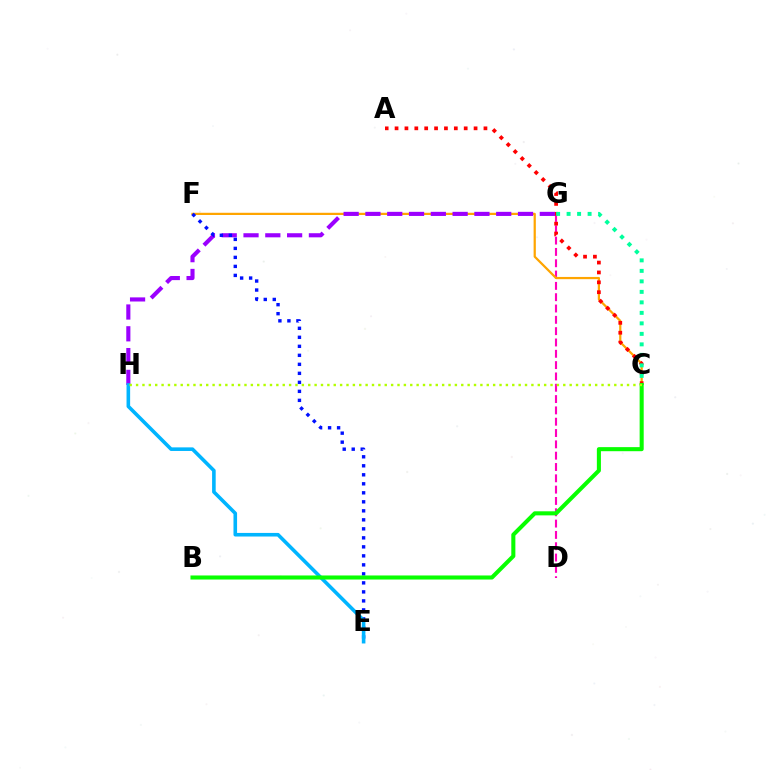{('D', 'G'): [{'color': '#ff00bd', 'line_style': 'dashed', 'thickness': 1.54}], ('C', 'F'): [{'color': '#ffa500', 'line_style': 'solid', 'thickness': 1.6}], ('A', 'C'): [{'color': '#ff0000', 'line_style': 'dotted', 'thickness': 2.68}], ('G', 'H'): [{'color': '#9b00ff', 'line_style': 'dashed', 'thickness': 2.96}], ('E', 'F'): [{'color': '#0010ff', 'line_style': 'dotted', 'thickness': 2.45}], ('C', 'G'): [{'color': '#00ff9d', 'line_style': 'dotted', 'thickness': 2.85}], ('E', 'H'): [{'color': '#00b5ff', 'line_style': 'solid', 'thickness': 2.59}], ('B', 'C'): [{'color': '#08ff00', 'line_style': 'solid', 'thickness': 2.93}], ('C', 'H'): [{'color': '#b3ff00', 'line_style': 'dotted', 'thickness': 1.73}]}